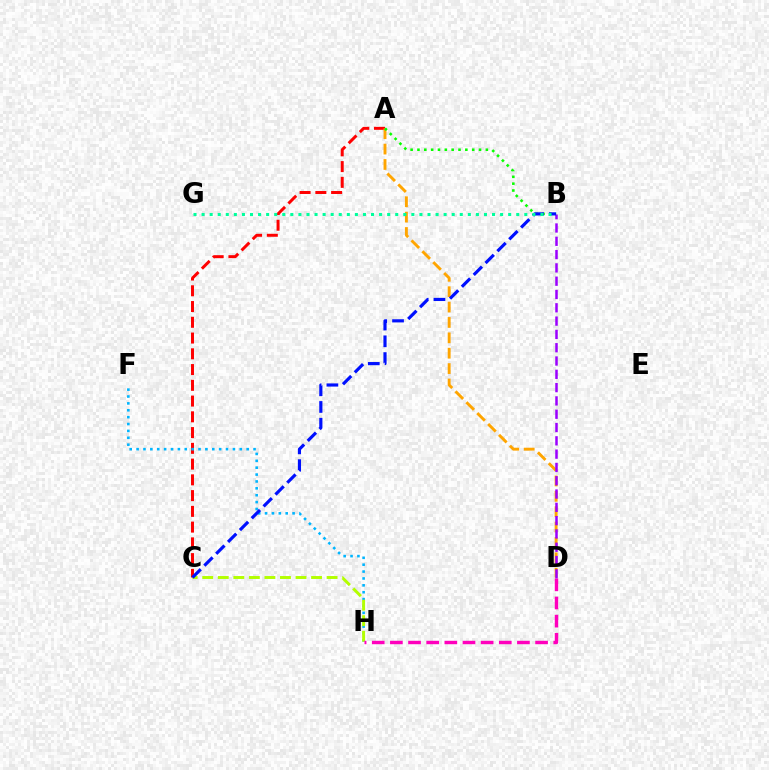{('A', 'C'): [{'color': '#ff0000', 'line_style': 'dashed', 'thickness': 2.14}], ('F', 'H'): [{'color': '#00b5ff', 'line_style': 'dotted', 'thickness': 1.87}], ('A', 'D'): [{'color': '#ffa500', 'line_style': 'dashed', 'thickness': 2.09}], ('C', 'H'): [{'color': '#b3ff00', 'line_style': 'dashed', 'thickness': 2.11}], ('B', 'D'): [{'color': '#9b00ff', 'line_style': 'dashed', 'thickness': 1.81}], ('A', 'B'): [{'color': '#08ff00', 'line_style': 'dotted', 'thickness': 1.86}], ('B', 'C'): [{'color': '#0010ff', 'line_style': 'dashed', 'thickness': 2.28}], ('B', 'G'): [{'color': '#00ff9d', 'line_style': 'dotted', 'thickness': 2.19}], ('D', 'H'): [{'color': '#ff00bd', 'line_style': 'dashed', 'thickness': 2.47}]}